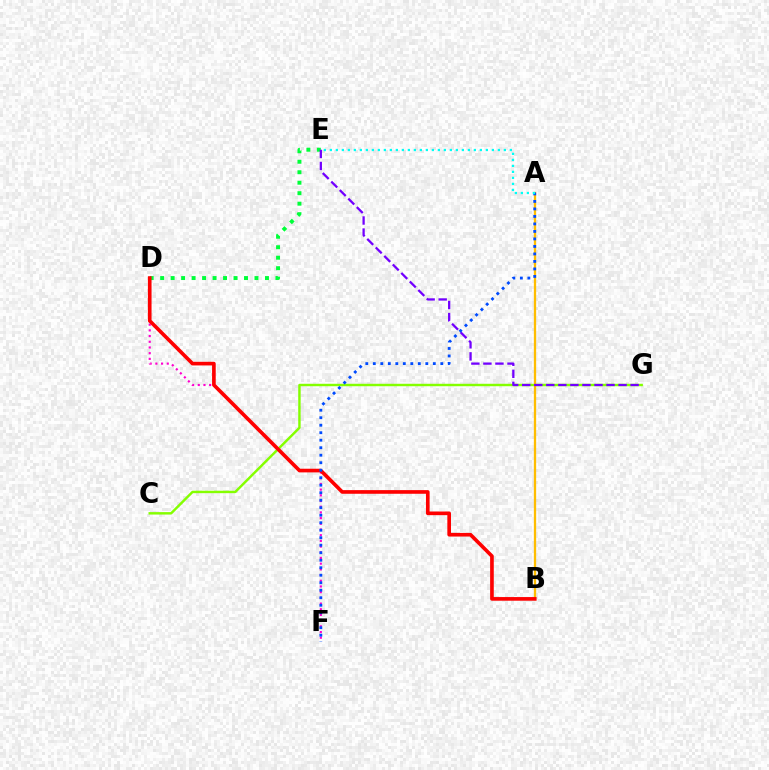{('D', 'F'): [{'color': '#ff00cf', 'line_style': 'dotted', 'thickness': 1.55}], ('C', 'G'): [{'color': '#84ff00', 'line_style': 'solid', 'thickness': 1.76}], ('D', 'E'): [{'color': '#00ff39', 'line_style': 'dotted', 'thickness': 2.85}], ('A', 'B'): [{'color': '#ffbd00', 'line_style': 'solid', 'thickness': 1.65}], ('E', 'G'): [{'color': '#7200ff', 'line_style': 'dashed', 'thickness': 1.64}], ('B', 'D'): [{'color': '#ff0000', 'line_style': 'solid', 'thickness': 2.63}], ('A', 'F'): [{'color': '#004bff', 'line_style': 'dotted', 'thickness': 2.04}], ('A', 'E'): [{'color': '#00fff6', 'line_style': 'dotted', 'thickness': 1.63}]}